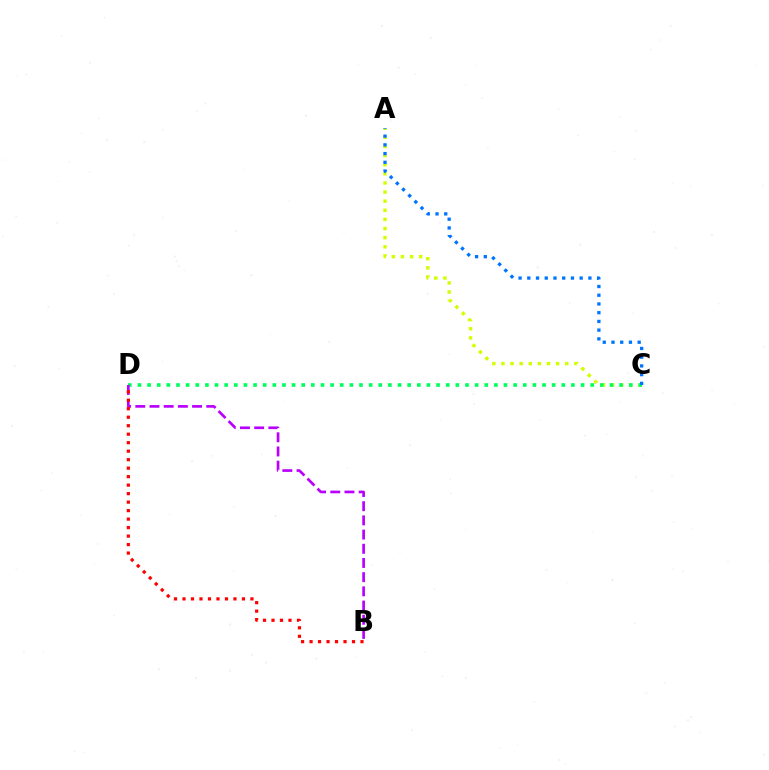{('A', 'C'): [{'color': '#d1ff00', 'line_style': 'dotted', 'thickness': 2.48}, {'color': '#0074ff', 'line_style': 'dotted', 'thickness': 2.37}], ('C', 'D'): [{'color': '#00ff5c', 'line_style': 'dotted', 'thickness': 2.62}], ('B', 'D'): [{'color': '#b900ff', 'line_style': 'dashed', 'thickness': 1.93}, {'color': '#ff0000', 'line_style': 'dotted', 'thickness': 2.31}]}